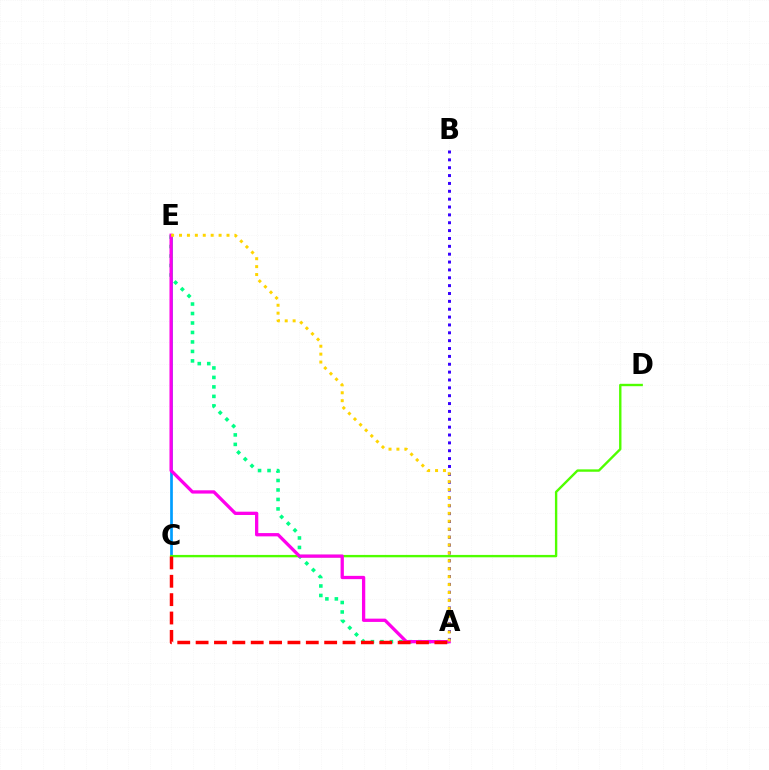{('C', 'E'): [{'color': '#009eff', 'line_style': 'solid', 'thickness': 1.95}], ('A', 'E'): [{'color': '#00ff86', 'line_style': 'dotted', 'thickness': 2.58}, {'color': '#ff00ed', 'line_style': 'solid', 'thickness': 2.37}, {'color': '#ffd500', 'line_style': 'dotted', 'thickness': 2.15}], ('C', 'D'): [{'color': '#4fff00', 'line_style': 'solid', 'thickness': 1.71}], ('A', 'B'): [{'color': '#3700ff', 'line_style': 'dotted', 'thickness': 2.14}], ('A', 'C'): [{'color': '#ff0000', 'line_style': 'dashed', 'thickness': 2.49}]}